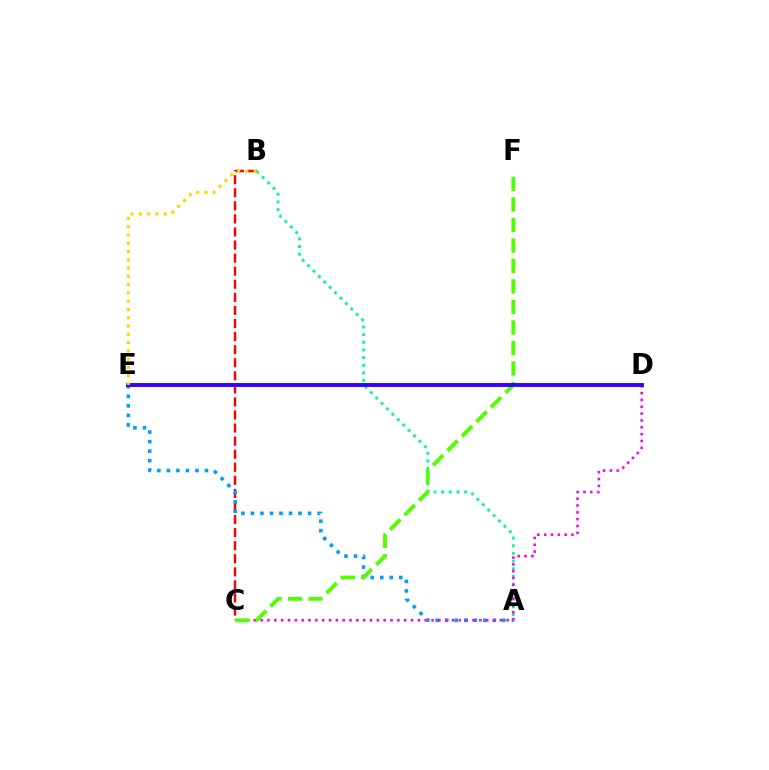{('B', 'C'): [{'color': '#ff0000', 'line_style': 'dashed', 'thickness': 1.78}], ('A', 'E'): [{'color': '#009eff', 'line_style': 'dotted', 'thickness': 2.59}], ('A', 'B'): [{'color': '#00ff86', 'line_style': 'dotted', 'thickness': 2.08}], ('C', 'D'): [{'color': '#ff00ed', 'line_style': 'dotted', 'thickness': 1.86}], ('C', 'F'): [{'color': '#4fff00', 'line_style': 'dashed', 'thickness': 2.78}], ('D', 'E'): [{'color': '#3700ff', 'line_style': 'solid', 'thickness': 2.82}], ('B', 'E'): [{'color': '#ffd500', 'line_style': 'dotted', 'thickness': 2.25}]}